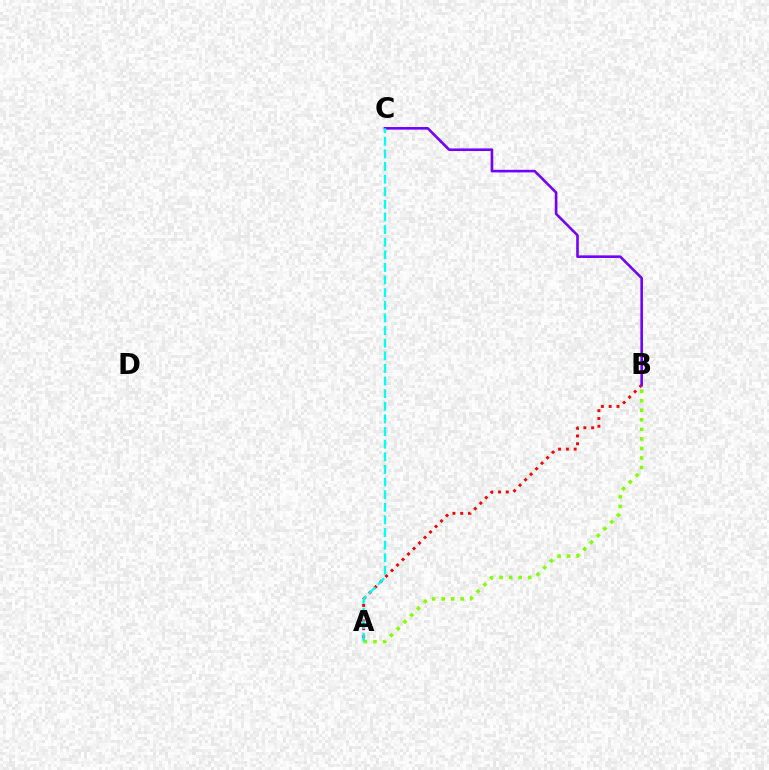{('A', 'B'): [{'color': '#ff0000', 'line_style': 'dotted', 'thickness': 2.11}, {'color': '#84ff00', 'line_style': 'dotted', 'thickness': 2.59}], ('B', 'C'): [{'color': '#7200ff', 'line_style': 'solid', 'thickness': 1.88}], ('A', 'C'): [{'color': '#00fff6', 'line_style': 'dashed', 'thickness': 1.71}]}